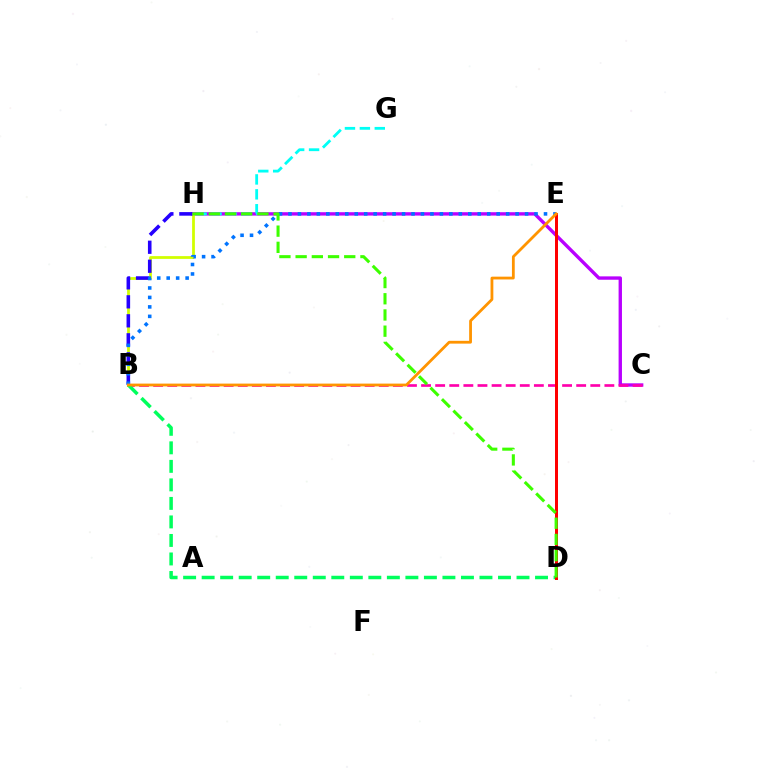{('C', 'H'): [{'color': '#b900ff', 'line_style': 'solid', 'thickness': 2.43}], ('B', 'H'): [{'color': '#d1ff00', 'line_style': 'solid', 'thickness': 2.0}, {'color': '#2500ff', 'line_style': 'dashed', 'thickness': 2.58}], ('B', 'C'): [{'color': '#ff00ac', 'line_style': 'dashed', 'thickness': 1.92}], ('G', 'H'): [{'color': '#00fff6', 'line_style': 'dashed', 'thickness': 2.03}], ('B', 'E'): [{'color': '#0074ff', 'line_style': 'dotted', 'thickness': 2.57}, {'color': '#ff9400', 'line_style': 'solid', 'thickness': 2.01}], ('B', 'D'): [{'color': '#00ff5c', 'line_style': 'dashed', 'thickness': 2.52}], ('D', 'E'): [{'color': '#ff0000', 'line_style': 'solid', 'thickness': 2.16}], ('D', 'H'): [{'color': '#3dff00', 'line_style': 'dashed', 'thickness': 2.2}]}